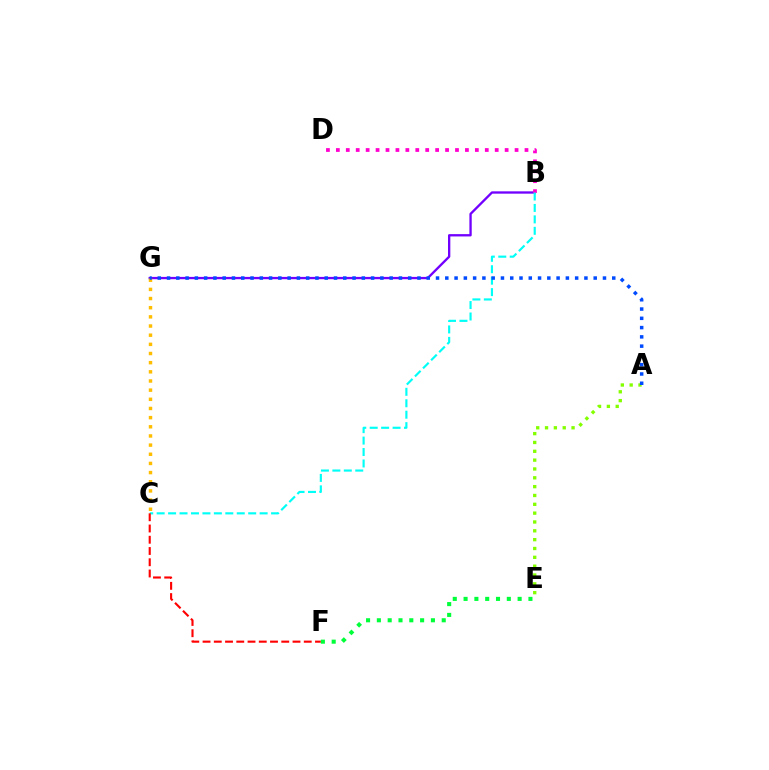{('A', 'E'): [{'color': '#84ff00', 'line_style': 'dotted', 'thickness': 2.4}], ('B', 'G'): [{'color': '#7200ff', 'line_style': 'solid', 'thickness': 1.67}], ('B', 'D'): [{'color': '#ff00cf', 'line_style': 'dotted', 'thickness': 2.7}], ('C', 'G'): [{'color': '#ffbd00', 'line_style': 'dotted', 'thickness': 2.49}], ('B', 'C'): [{'color': '#00fff6', 'line_style': 'dashed', 'thickness': 1.55}], ('C', 'F'): [{'color': '#ff0000', 'line_style': 'dashed', 'thickness': 1.53}], ('A', 'G'): [{'color': '#004bff', 'line_style': 'dotted', 'thickness': 2.52}], ('E', 'F'): [{'color': '#00ff39', 'line_style': 'dotted', 'thickness': 2.94}]}